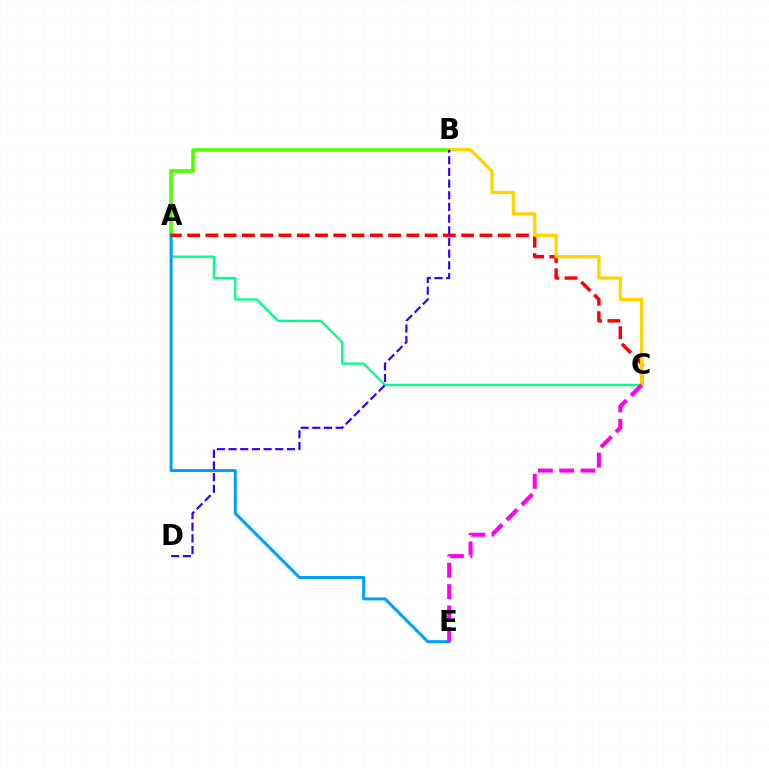{('A', 'B'): [{'color': '#4fff00', 'line_style': 'solid', 'thickness': 2.6}], ('A', 'C'): [{'color': '#00ff86', 'line_style': 'solid', 'thickness': 1.66}, {'color': '#ff0000', 'line_style': 'dashed', 'thickness': 2.48}], ('A', 'E'): [{'color': '#009eff', 'line_style': 'solid', 'thickness': 2.14}], ('B', 'C'): [{'color': '#ffd500', 'line_style': 'solid', 'thickness': 2.35}], ('B', 'D'): [{'color': '#3700ff', 'line_style': 'dashed', 'thickness': 1.59}], ('C', 'E'): [{'color': '#ff00ed', 'line_style': 'dashed', 'thickness': 2.9}]}